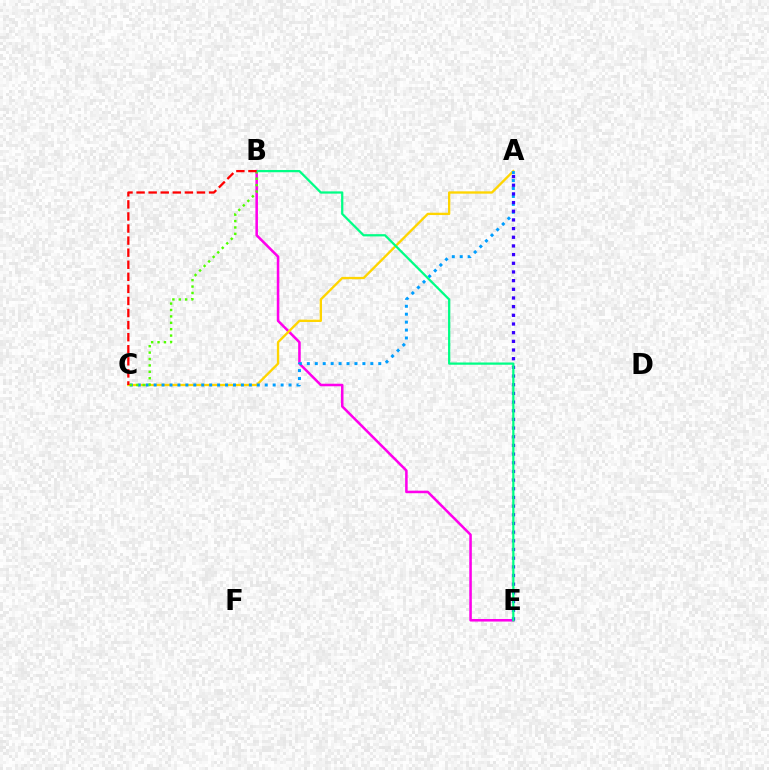{('B', 'E'): [{'color': '#ff00ed', 'line_style': 'solid', 'thickness': 1.83}, {'color': '#00ff86', 'line_style': 'solid', 'thickness': 1.62}], ('A', 'C'): [{'color': '#ffd500', 'line_style': 'solid', 'thickness': 1.68}, {'color': '#009eff', 'line_style': 'dotted', 'thickness': 2.16}], ('B', 'C'): [{'color': '#4fff00', 'line_style': 'dotted', 'thickness': 1.74}, {'color': '#ff0000', 'line_style': 'dashed', 'thickness': 1.64}], ('A', 'E'): [{'color': '#3700ff', 'line_style': 'dotted', 'thickness': 2.36}]}